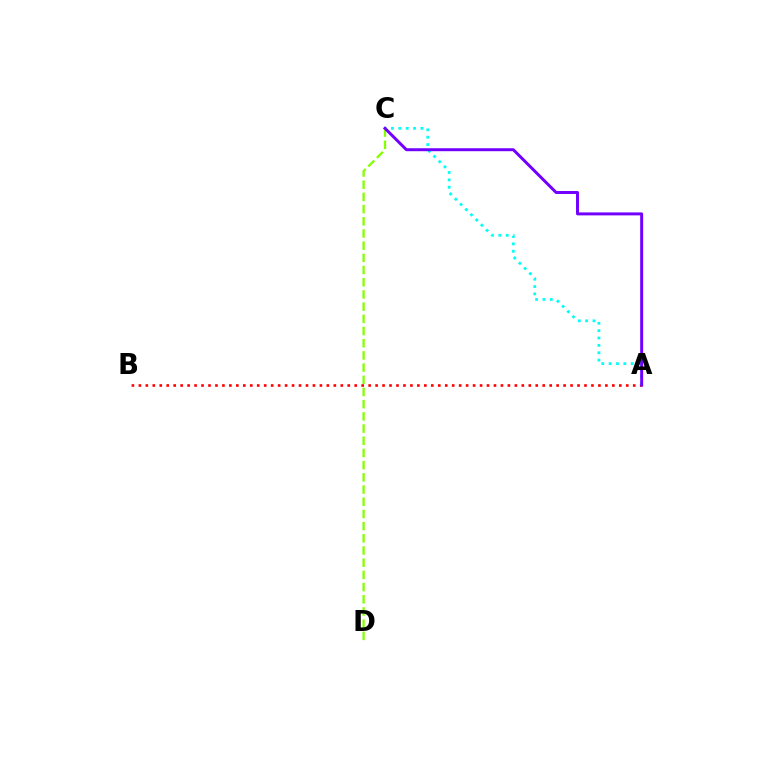{('A', 'B'): [{'color': '#ff0000', 'line_style': 'dotted', 'thickness': 1.89}], ('A', 'C'): [{'color': '#00fff6', 'line_style': 'dotted', 'thickness': 2.0}, {'color': '#7200ff', 'line_style': 'solid', 'thickness': 2.14}], ('C', 'D'): [{'color': '#84ff00', 'line_style': 'dashed', 'thickness': 1.66}]}